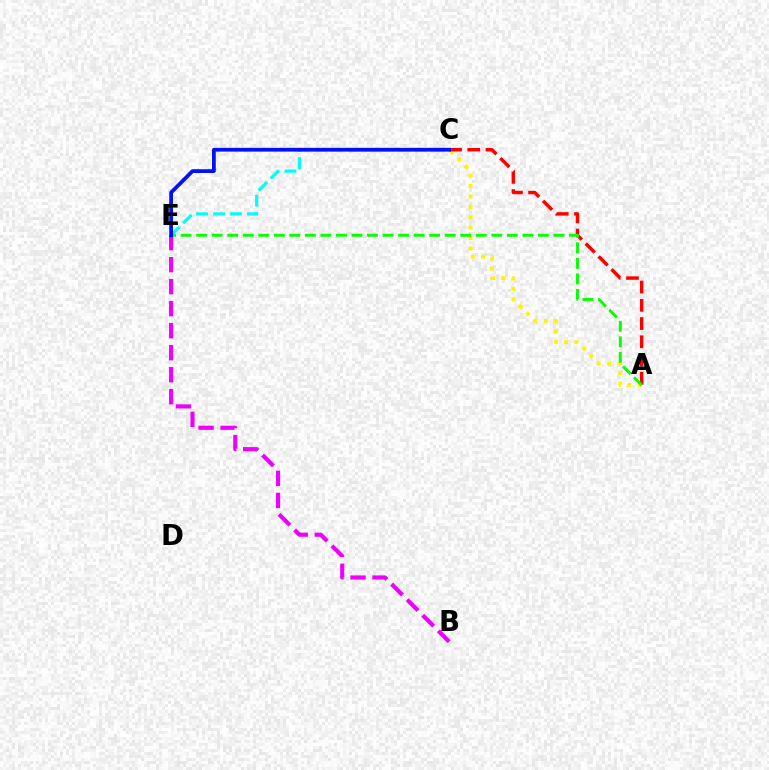{('A', 'C'): [{'color': '#fcf500', 'line_style': 'dotted', 'thickness': 2.82}, {'color': '#ff0000', 'line_style': 'dashed', 'thickness': 2.48}], ('C', 'E'): [{'color': '#00fff6', 'line_style': 'dashed', 'thickness': 2.3}, {'color': '#0010ff', 'line_style': 'solid', 'thickness': 2.71}], ('A', 'E'): [{'color': '#08ff00', 'line_style': 'dashed', 'thickness': 2.11}], ('B', 'E'): [{'color': '#ee00ff', 'line_style': 'dashed', 'thickness': 2.99}]}